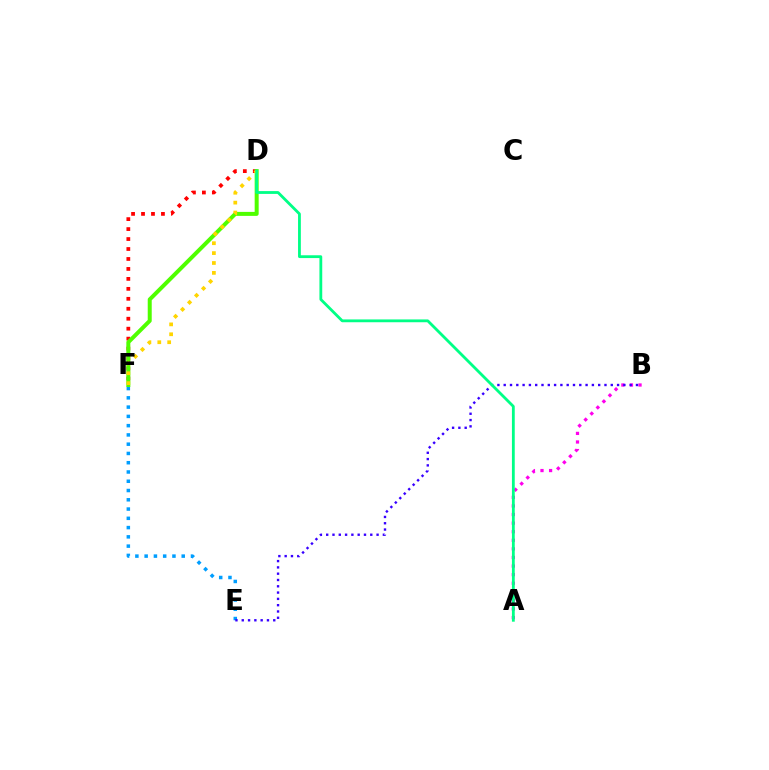{('E', 'F'): [{'color': '#009eff', 'line_style': 'dotted', 'thickness': 2.52}], ('D', 'F'): [{'color': '#ff0000', 'line_style': 'dotted', 'thickness': 2.71}, {'color': '#4fff00', 'line_style': 'solid', 'thickness': 2.88}, {'color': '#ffd500', 'line_style': 'dotted', 'thickness': 2.69}], ('A', 'B'): [{'color': '#ff00ed', 'line_style': 'dotted', 'thickness': 2.33}], ('B', 'E'): [{'color': '#3700ff', 'line_style': 'dotted', 'thickness': 1.71}], ('A', 'D'): [{'color': '#00ff86', 'line_style': 'solid', 'thickness': 2.02}]}